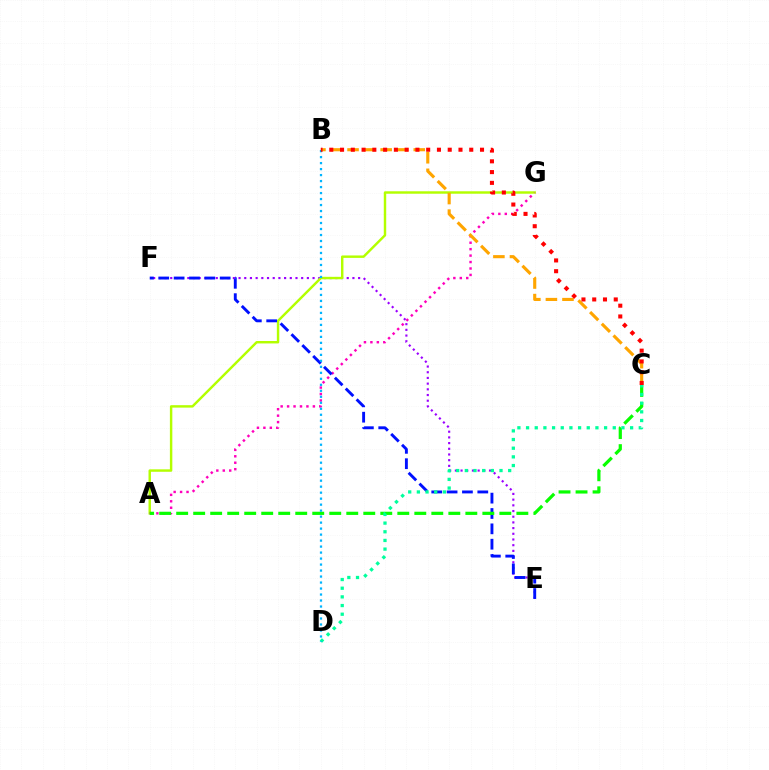{('E', 'F'): [{'color': '#9b00ff', 'line_style': 'dotted', 'thickness': 1.55}, {'color': '#0010ff', 'line_style': 'dashed', 'thickness': 2.09}], ('A', 'G'): [{'color': '#b3ff00', 'line_style': 'solid', 'thickness': 1.76}, {'color': '#ff00bd', 'line_style': 'dotted', 'thickness': 1.75}], ('A', 'C'): [{'color': '#08ff00', 'line_style': 'dashed', 'thickness': 2.31}], ('B', 'C'): [{'color': '#ffa500', 'line_style': 'dashed', 'thickness': 2.25}, {'color': '#ff0000', 'line_style': 'dotted', 'thickness': 2.93}], ('C', 'D'): [{'color': '#00ff9d', 'line_style': 'dotted', 'thickness': 2.36}], ('B', 'D'): [{'color': '#00b5ff', 'line_style': 'dotted', 'thickness': 1.63}]}